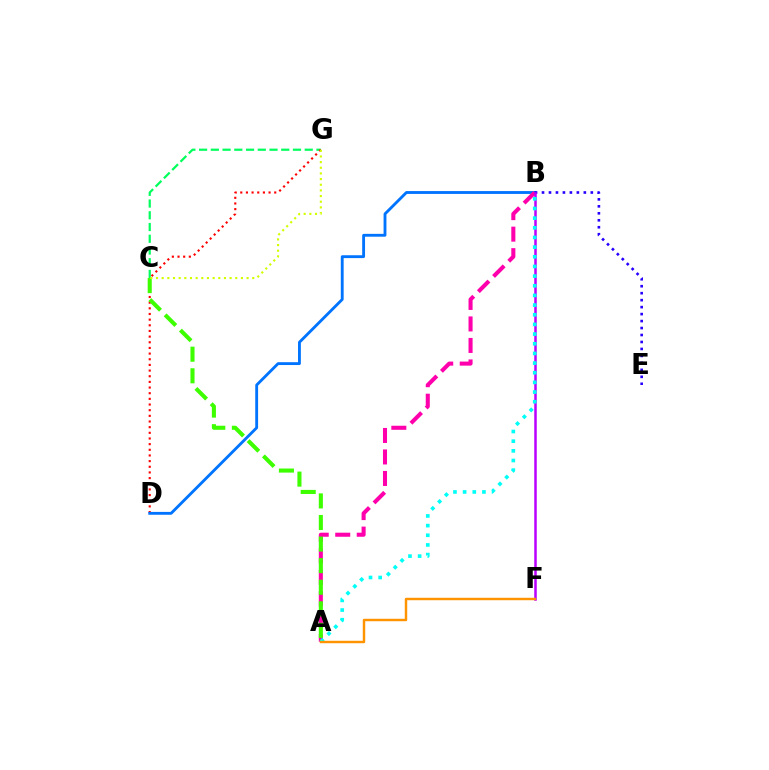{('C', 'G'): [{'color': '#00ff5c', 'line_style': 'dashed', 'thickness': 1.59}, {'color': '#d1ff00', 'line_style': 'dotted', 'thickness': 1.54}], ('D', 'G'): [{'color': '#ff0000', 'line_style': 'dotted', 'thickness': 1.54}], ('B', 'D'): [{'color': '#0074ff', 'line_style': 'solid', 'thickness': 2.05}], ('A', 'B'): [{'color': '#ff00ac', 'line_style': 'dashed', 'thickness': 2.92}, {'color': '#00fff6', 'line_style': 'dotted', 'thickness': 2.63}], ('B', 'E'): [{'color': '#2500ff', 'line_style': 'dotted', 'thickness': 1.89}], ('B', 'F'): [{'color': '#b900ff', 'line_style': 'solid', 'thickness': 1.8}], ('A', 'C'): [{'color': '#3dff00', 'line_style': 'dashed', 'thickness': 2.93}], ('A', 'F'): [{'color': '#ff9400', 'line_style': 'solid', 'thickness': 1.76}]}